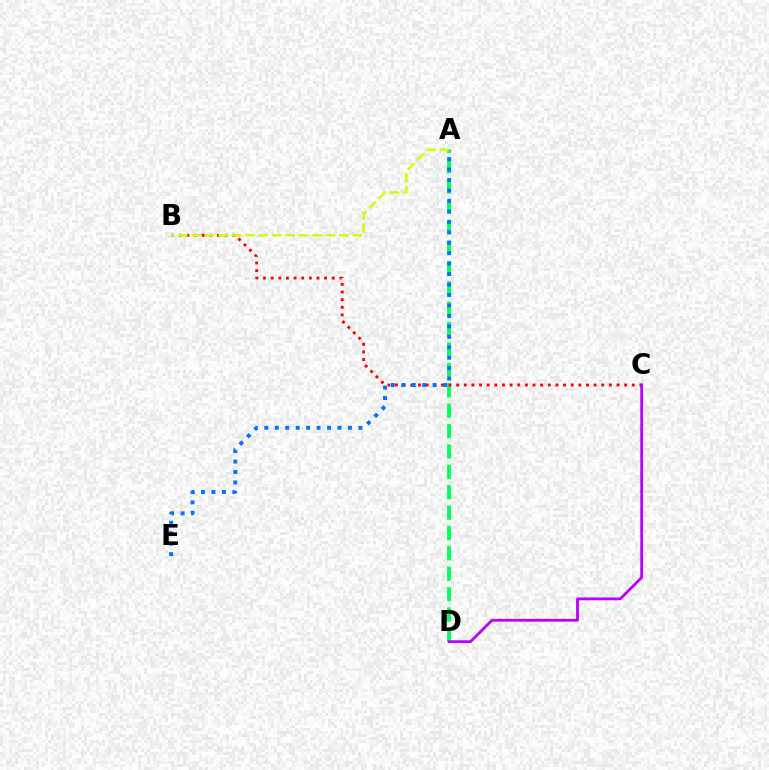{('A', 'D'): [{'color': '#00ff5c', 'line_style': 'dashed', 'thickness': 2.77}], ('B', 'C'): [{'color': '#ff0000', 'line_style': 'dotted', 'thickness': 2.08}], ('C', 'D'): [{'color': '#b900ff', 'line_style': 'solid', 'thickness': 2.01}], ('A', 'E'): [{'color': '#0074ff', 'line_style': 'dotted', 'thickness': 2.84}], ('A', 'B'): [{'color': '#d1ff00', 'line_style': 'dashed', 'thickness': 1.82}]}